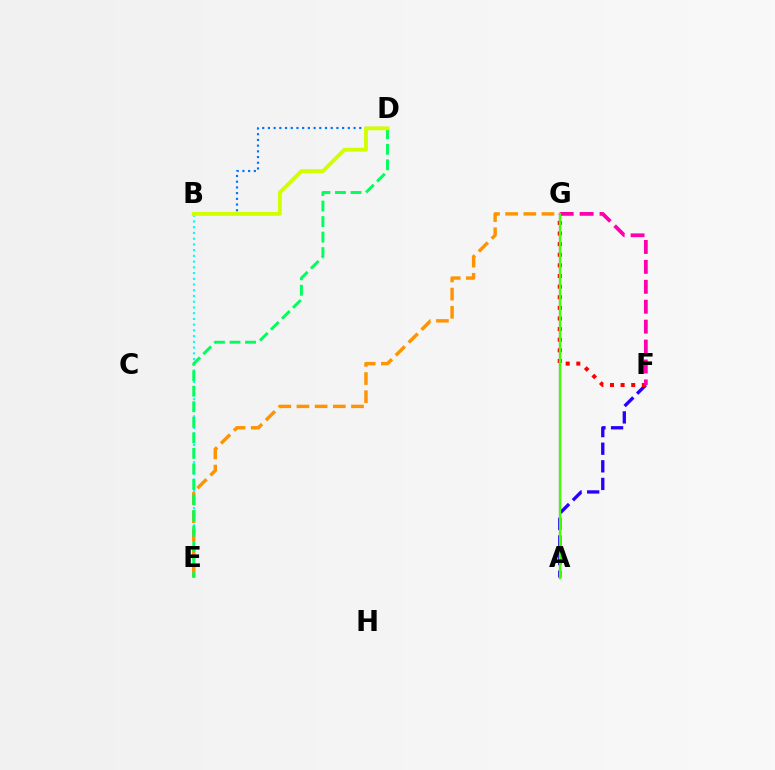{('B', 'E'): [{'color': '#00fff6', 'line_style': 'dotted', 'thickness': 1.56}], ('A', 'F'): [{'color': '#2500ff', 'line_style': 'dashed', 'thickness': 2.39}], ('A', 'G'): [{'color': '#b900ff', 'line_style': 'solid', 'thickness': 1.54}, {'color': '#3dff00', 'line_style': 'solid', 'thickness': 1.62}], ('E', 'G'): [{'color': '#ff9400', 'line_style': 'dashed', 'thickness': 2.47}], ('D', 'E'): [{'color': '#00ff5c', 'line_style': 'dashed', 'thickness': 2.11}], ('B', 'D'): [{'color': '#0074ff', 'line_style': 'dotted', 'thickness': 1.55}, {'color': '#d1ff00', 'line_style': 'solid', 'thickness': 2.77}], ('F', 'G'): [{'color': '#ff0000', 'line_style': 'dotted', 'thickness': 2.89}, {'color': '#ff00ac', 'line_style': 'dashed', 'thickness': 2.71}]}